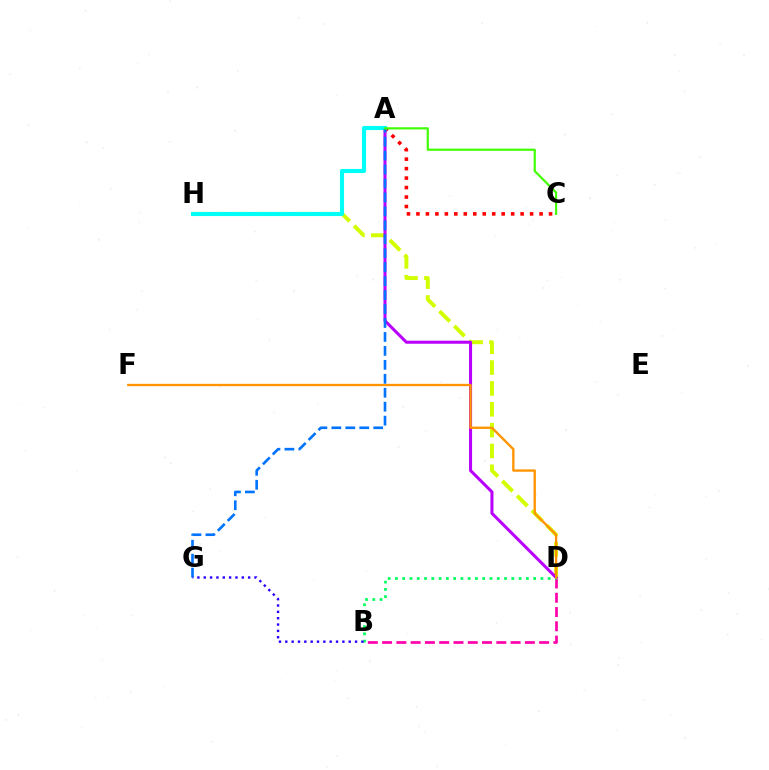{('D', 'H'): [{'color': '#d1ff00', 'line_style': 'dashed', 'thickness': 2.83}], ('A', 'C'): [{'color': '#ff0000', 'line_style': 'dotted', 'thickness': 2.57}, {'color': '#3dff00', 'line_style': 'solid', 'thickness': 1.56}], ('A', 'D'): [{'color': '#b900ff', 'line_style': 'solid', 'thickness': 2.19}], ('A', 'H'): [{'color': '#00fff6', 'line_style': 'solid', 'thickness': 2.95}], ('B', 'D'): [{'color': '#ff00ac', 'line_style': 'dashed', 'thickness': 1.94}, {'color': '#00ff5c', 'line_style': 'dotted', 'thickness': 1.98}], ('D', 'F'): [{'color': '#ff9400', 'line_style': 'solid', 'thickness': 1.68}], ('A', 'G'): [{'color': '#0074ff', 'line_style': 'dashed', 'thickness': 1.9}], ('B', 'G'): [{'color': '#2500ff', 'line_style': 'dotted', 'thickness': 1.72}]}